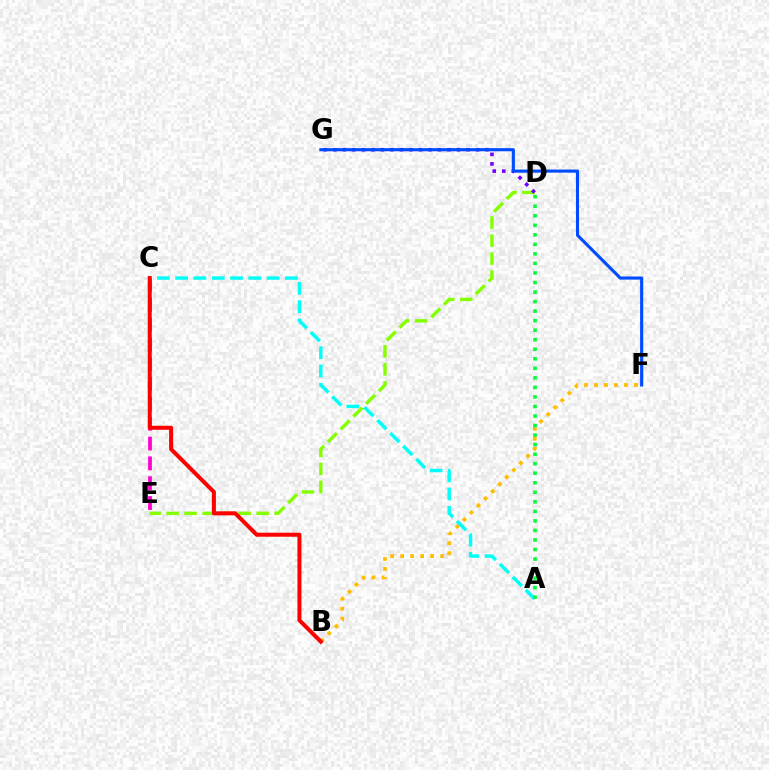{('C', 'E'): [{'color': '#ff00cf', 'line_style': 'dashed', 'thickness': 2.69}], ('D', 'E'): [{'color': '#84ff00', 'line_style': 'dashed', 'thickness': 2.45}], ('D', 'G'): [{'color': '#7200ff', 'line_style': 'dotted', 'thickness': 2.58}], ('F', 'G'): [{'color': '#004bff', 'line_style': 'solid', 'thickness': 2.25}], ('A', 'C'): [{'color': '#00fff6', 'line_style': 'dashed', 'thickness': 2.49}], ('B', 'F'): [{'color': '#ffbd00', 'line_style': 'dotted', 'thickness': 2.71}], ('B', 'C'): [{'color': '#ff0000', 'line_style': 'solid', 'thickness': 2.89}], ('A', 'D'): [{'color': '#00ff39', 'line_style': 'dotted', 'thickness': 2.59}]}